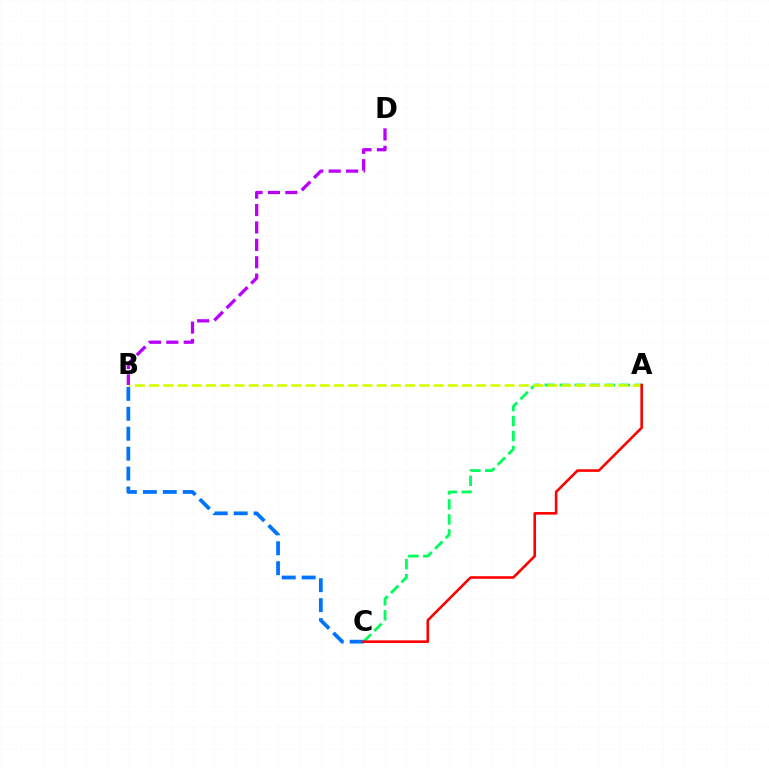{('B', 'C'): [{'color': '#0074ff', 'line_style': 'dashed', 'thickness': 2.71}], ('A', 'C'): [{'color': '#00ff5c', 'line_style': 'dashed', 'thickness': 2.04}, {'color': '#ff0000', 'line_style': 'solid', 'thickness': 1.87}], ('A', 'B'): [{'color': '#d1ff00', 'line_style': 'dashed', 'thickness': 1.93}], ('B', 'D'): [{'color': '#b900ff', 'line_style': 'dashed', 'thickness': 2.36}]}